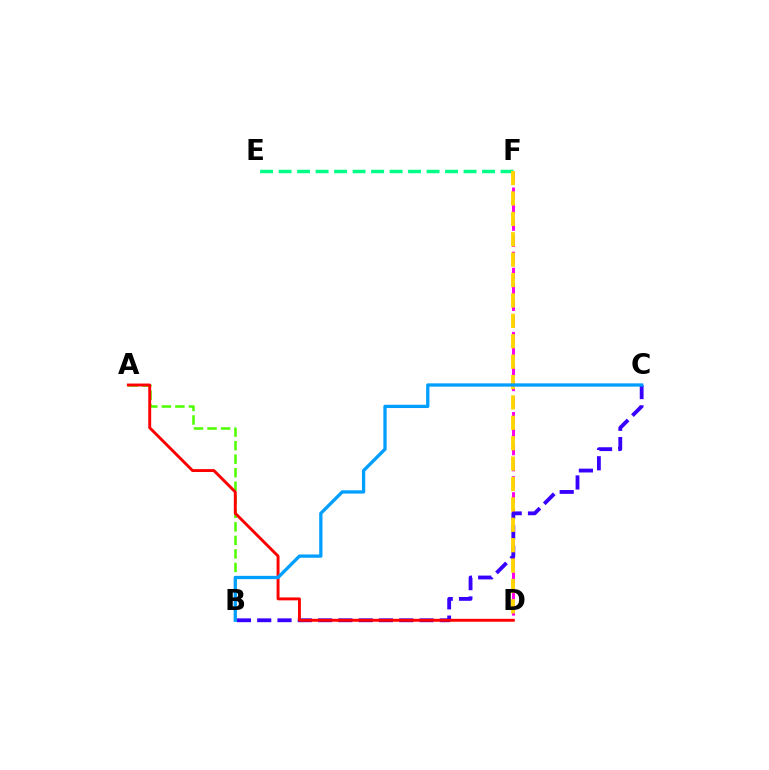{('D', 'F'): [{'color': '#ff00ed', 'line_style': 'dashed', 'thickness': 2.18}, {'color': '#ffd500', 'line_style': 'dashed', 'thickness': 2.77}], ('E', 'F'): [{'color': '#00ff86', 'line_style': 'dashed', 'thickness': 2.51}], ('A', 'B'): [{'color': '#4fff00', 'line_style': 'dashed', 'thickness': 1.84}], ('B', 'C'): [{'color': '#3700ff', 'line_style': 'dashed', 'thickness': 2.76}, {'color': '#009eff', 'line_style': 'solid', 'thickness': 2.37}], ('A', 'D'): [{'color': '#ff0000', 'line_style': 'solid', 'thickness': 2.1}]}